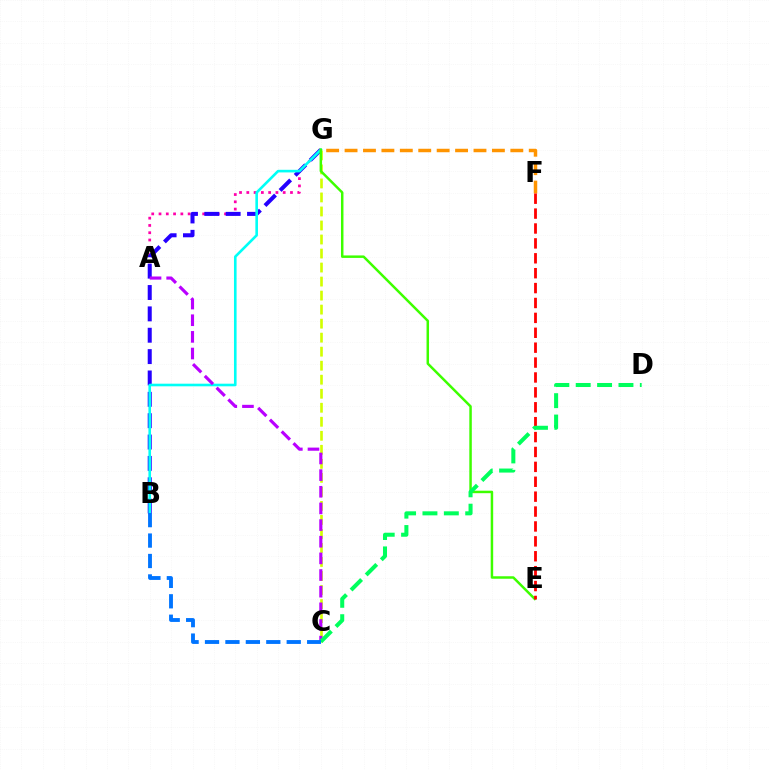{('A', 'G'): [{'color': '#ff00ac', 'line_style': 'dotted', 'thickness': 1.98}], ('B', 'G'): [{'color': '#2500ff', 'line_style': 'dashed', 'thickness': 2.9}, {'color': '#00fff6', 'line_style': 'solid', 'thickness': 1.88}], ('C', 'G'): [{'color': '#d1ff00', 'line_style': 'dashed', 'thickness': 1.9}], ('A', 'C'): [{'color': '#b900ff', 'line_style': 'dashed', 'thickness': 2.26}], ('F', 'G'): [{'color': '#ff9400', 'line_style': 'dashed', 'thickness': 2.5}], ('E', 'G'): [{'color': '#3dff00', 'line_style': 'solid', 'thickness': 1.79}], ('E', 'F'): [{'color': '#ff0000', 'line_style': 'dashed', 'thickness': 2.02}], ('C', 'D'): [{'color': '#00ff5c', 'line_style': 'dashed', 'thickness': 2.9}], ('B', 'C'): [{'color': '#0074ff', 'line_style': 'dashed', 'thickness': 2.78}]}